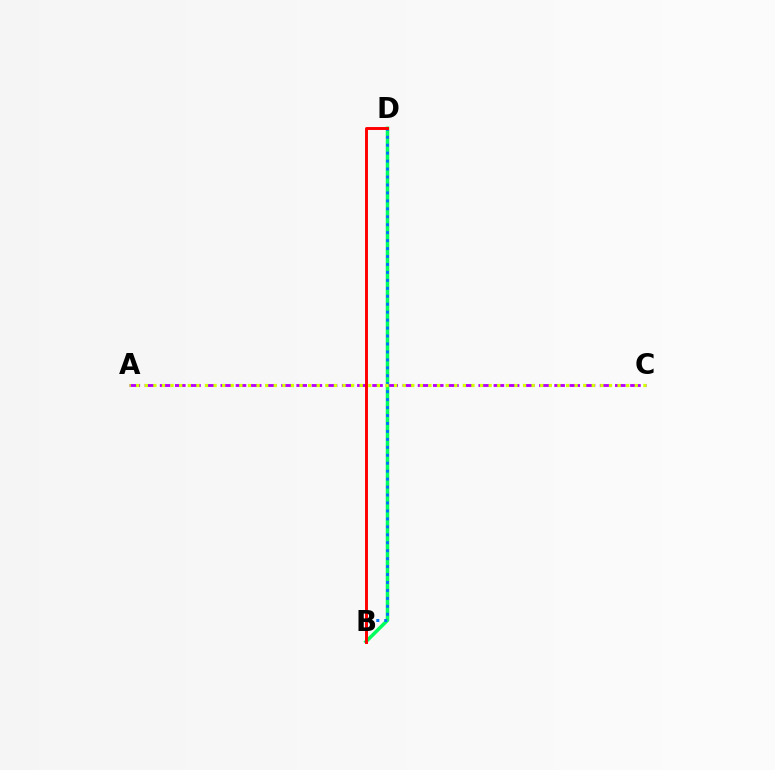{('A', 'C'): [{'color': '#b900ff', 'line_style': 'dashed', 'thickness': 2.06}, {'color': '#d1ff00', 'line_style': 'dotted', 'thickness': 2.34}], ('B', 'D'): [{'color': '#00ff5c', 'line_style': 'solid', 'thickness': 2.53}, {'color': '#0074ff', 'line_style': 'dotted', 'thickness': 2.16}, {'color': '#ff0000', 'line_style': 'solid', 'thickness': 2.11}]}